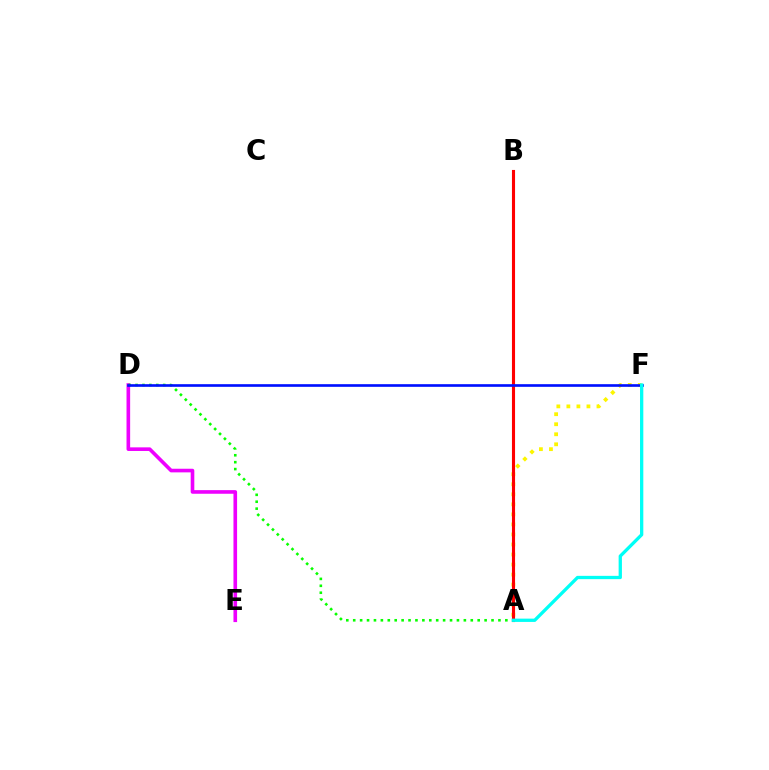{('A', 'F'): [{'color': '#fcf500', 'line_style': 'dotted', 'thickness': 2.73}, {'color': '#00fff6', 'line_style': 'solid', 'thickness': 2.37}], ('D', 'E'): [{'color': '#ee00ff', 'line_style': 'solid', 'thickness': 2.61}], ('A', 'B'): [{'color': '#ff0000', 'line_style': 'solid', 'thickness': 2.23}], ('A', 'D'): [{'color': '#08ff00', 'line_style': 'dotted', 'thickness': 1.88}], ('D', 'F'): [{'color': '#0010ff', 'line_style': 'solid', 'thickness': 1.91}]}